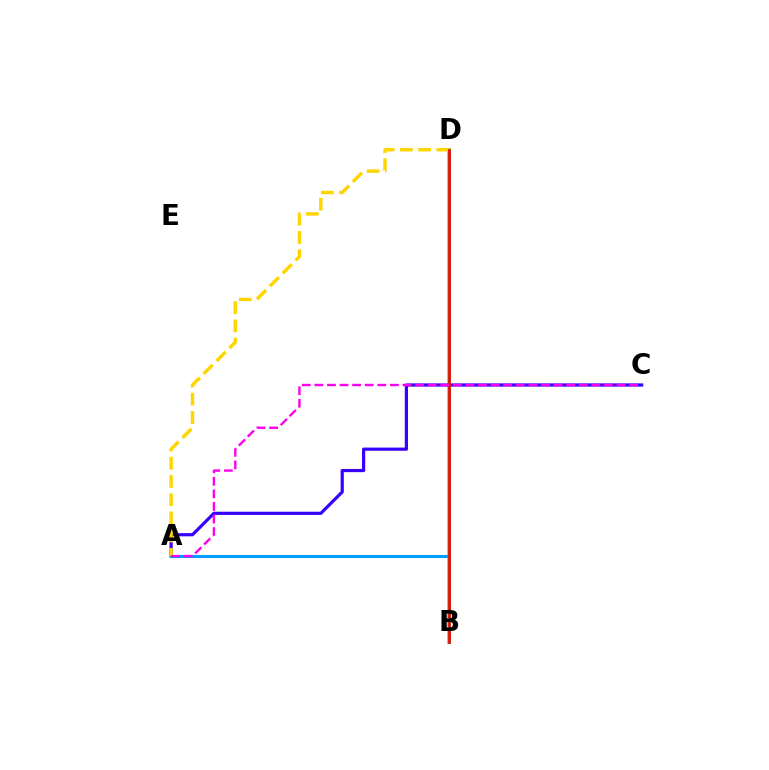{('B', 'D'): [{'color': '#4fff00', 'line_style': 'solid', 'thickness': 2.67}, {'color': '#00ff86', 'line_style': 'solid', 'thickness': 1.94}, {'color': '#ff0000', 'line_style': 'solid', 'thickness': 1.94}], ('A', 'C'): [{'color': '#3700ff', 'line_style': 'solid', 'thickness': 2.3}, {'color': '#ff00ed', 'line_style': 'dashed', 'thickness': 1.71}], ('A', 'B'): [{'color': '#009eff', 'line_style': 'solid', 'thickness': 2.2}], ('A', 'D'): [{'color': '#ffd500', 'line_style': 'dashed', 'thickness': 2.47}]}